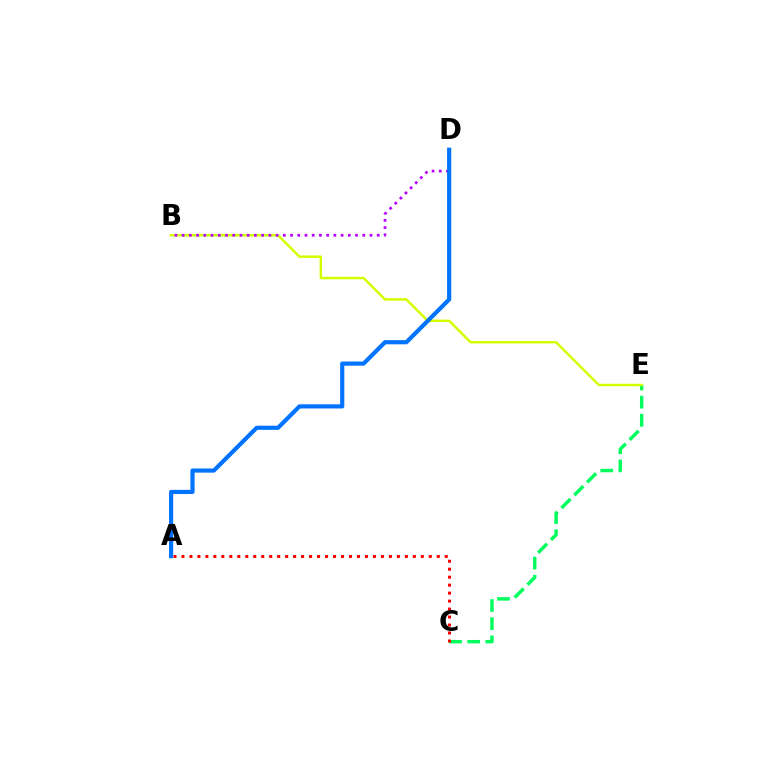{('C', 'E'): [{'color': '#00ff5c', 'line_style': 'dashed', 'thickness': 2.47}], ('B', 'E'): [{'color': '#d1ff00', 'line_style': 'solid', 'thickness': 1.78}], ('B', 'D'): [{'color': '#b900ff', 'line_style': 'dotted', 'thickness': 1.96}], ('A', 'D'): [{'color': '#0074ff', 'line_style': 'solid', 'thickness': 3.0}], ('A', 'C'): [{'color': '#ff0000', 'line_style': 'dotted', 'thickness': 2.17}]}